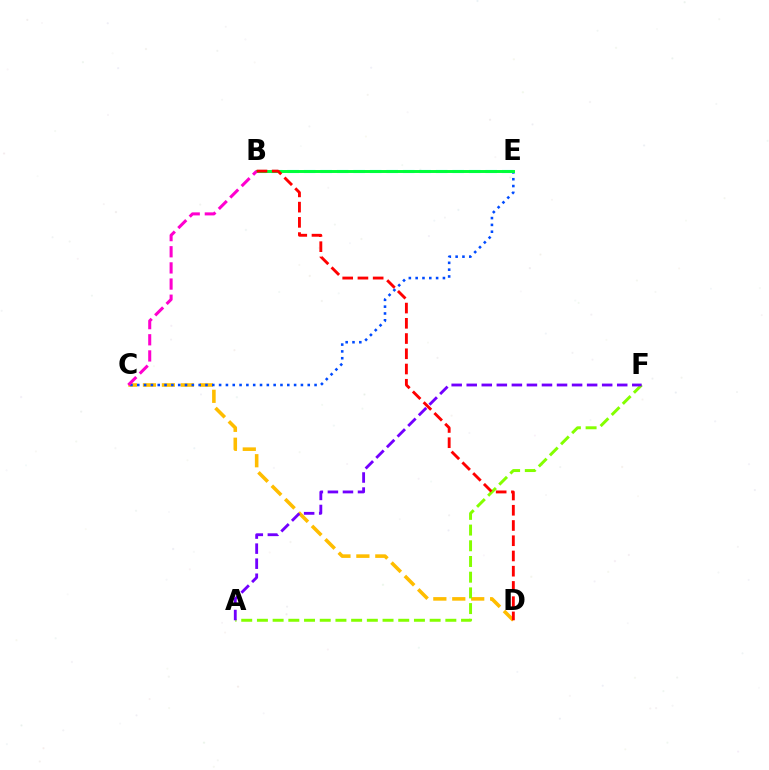{('C', 'D'): [{'color': '#ffbd00', 'line_style': 'dashed', 'thickness': 2.57}], ('A', 'F'): [{'color': '#84ff00', 'line_style': 'dashed', 'thickness': 2.13}, {'color': '#7200ff', 'line_style': 'dashed', 'thickness': 2.04}], ('B', 'E'): [{'color': '#00fff6', 'line_style': 'dashed', 'thickness': 2.24}, {'color': '#00ff39', 'line_style': 'solid', 'thickness': 2.13}], ('C', 'E'): [{'color': '#004bff', 'line_style': 'dotted', 'thickness': 1.85}], ('B', 'C'): [{'color': '#ff00cf', 'line_style': 'dashed', 'thickness': 2.19}], ('B', 'D'): [{'color': '#ff0000', 'line_style': 'dashed', 'thickness': 2.07}]}